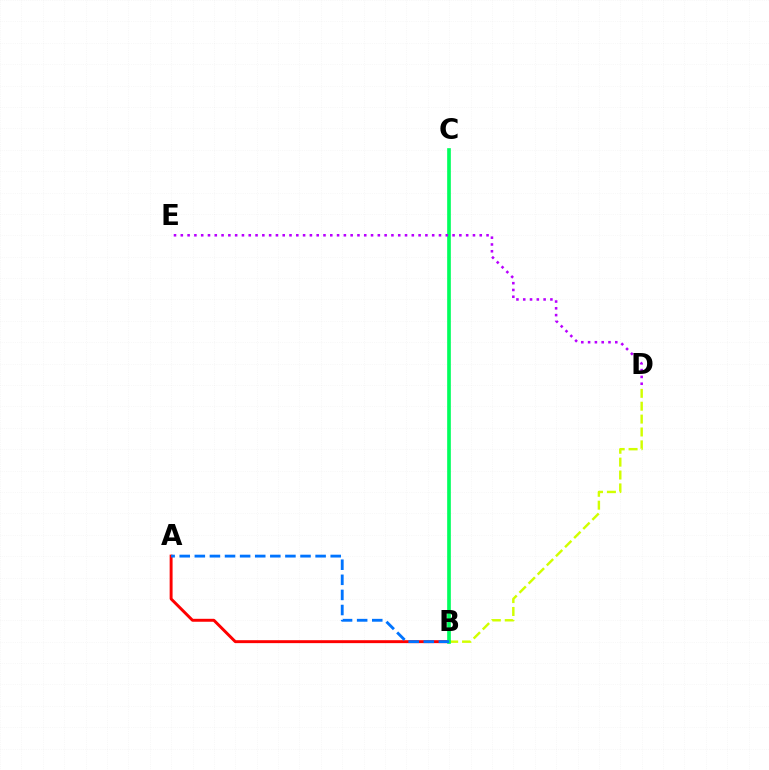{('A', 'B'): [{'color': '#ff0000', 'line_style': 'solid', 'thickness': 2.11}, {'color': '#0074ff', 'line_style': 'dashed', 'thickness': 2.05}], ('B', 'D'): [{'color': '#d1ff00', 'line_style': 'dashed', 'thickness': 1.75}], ('B', 'C'): [{'color': '#00ff5c', 'line_style': 'solid', 'thickness': 2.64}], ('D', 'E'): [{'color': '#b900ff', 'line_style': 'dotted', 'thickness': 1.85}]}